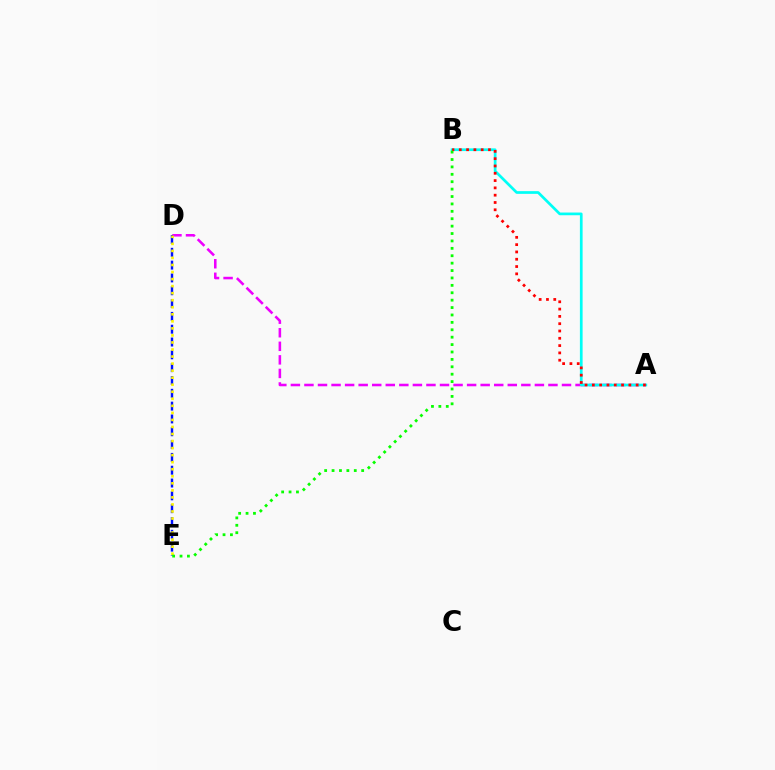{('A', 'D'): [{'color': '#ee00ff', 'line_style': 'dashed', 'thickness': 1.84}], ('D', 'E'): [{'color': '#0010ff', 'line_style': 'dashed', 'thickness': 1.74}, {'color': '#fcf500', 'line_style': 'dotted', 'thickness': 1.91}], ('A', 'B'): [{'color': '#00fff6', 'line_style': 'solid', 'thickness': 1.95}, {'color': '#ff0000', 'line_style': 'dotted', 'thickness': 1.98}], ('B', 'E'): [{'color': '#08ff00', 'line_style': 'dotted', 'thickness': 2.01}]}